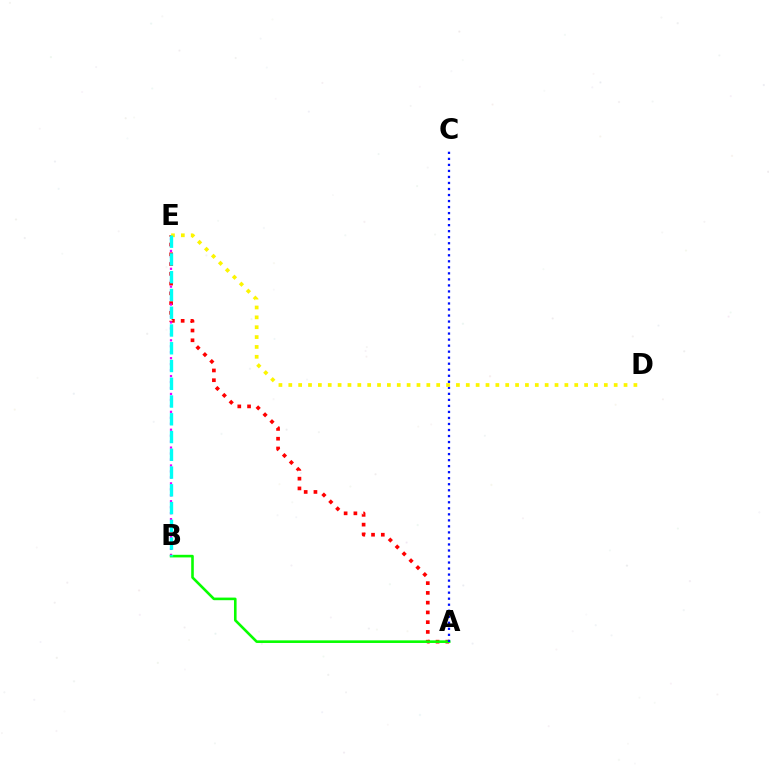{('A', 'E'): [{'color': '#ff0000', 'line_style': 'dotted', 'thickness': 2.65}], ('B', 'E'): [{'color': '#ee00ff', 'line_style': 'dotted', 'thickness': 1.62}, {'color': '#00fff6', 'line_style': 'dashed', 'thickness': 2.41}], ('A', 'B'): [{'color': '#08ff00', 'line_style': 'solid', 'thickness': 1.88}], ('A', 'C'): [{'color': '#0010ff', 'line_style': 'dotted', 'thickness': 1.64}], ('D', 'E'): [{'color': '#fcf500', 'line_style': 'dotted', 'thickness': 2.68}]}